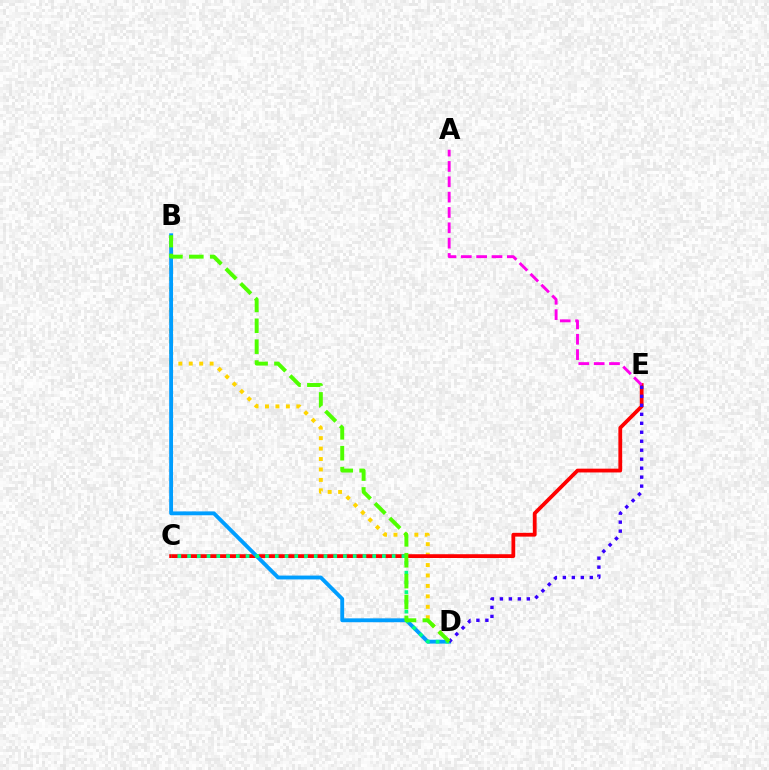{('B', 'D'): [{'color': '#ffd500', 'line_style': 'dotted', 'thickness': 2.84}, {'color': '#009eff', 'line_style': 'solid', 'thickness': 2.78}, {'color': '#4fff00', 'line_style': 'dashed', 'thickness': 2.84}], ('C', 'E'): [{'color': '#ff0000', 'line_style': 'solid', 'thickness': 2.73}], ('A', 'E'): [{'color': '#ff00ed', 'line_style': 'dashed', 'thickness': 2.08}], ('C', 'D'): [{'color': '#00ff86', 'line_style': 'dotted', 'thickness': 2.65}], ('D', 'E'): [{'color': '#3700ff', 'line_style': 'dotted', 'thickness': 2.44}]}